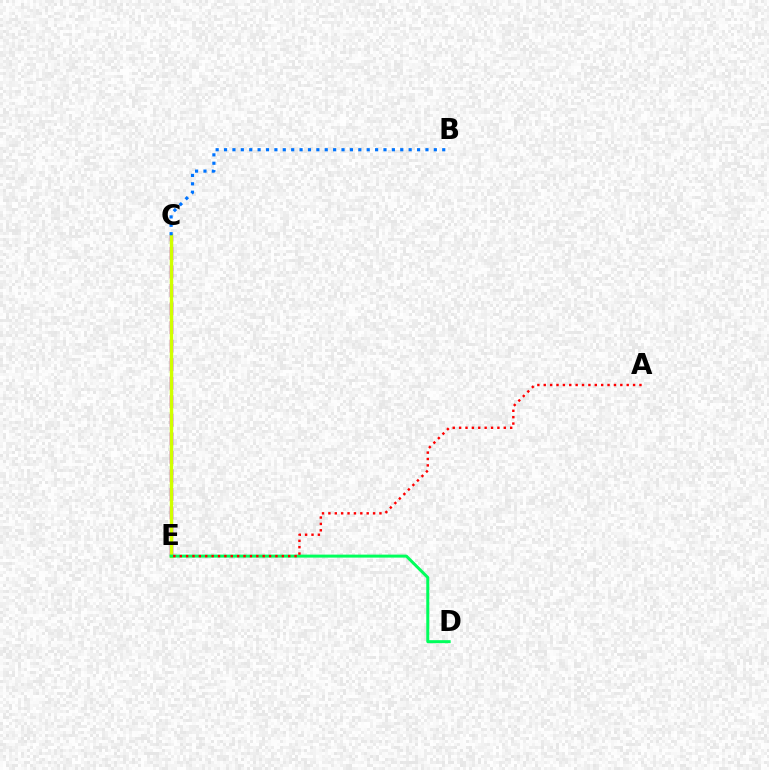{('C', 'E'): [{'color': '#b900ff', 'line_style': 'dashed', 'thickness': 2.52}, {'color': '#d1ff00', 'line_style': 'solid', 'thickness': 2.44}], ('D', 'E'): [{'color': '#00ff5c', 'line_style': 'solid', 'thickness': 2.15}], ('B', 'C'): [{'color': '#0074ff', 'line_style': 'dotted', 'thickness': 2.28}], ('A', 'E'): [{'color': '#ff0000', 'line_style': 'dotted', 'thickness': 1.73}]}